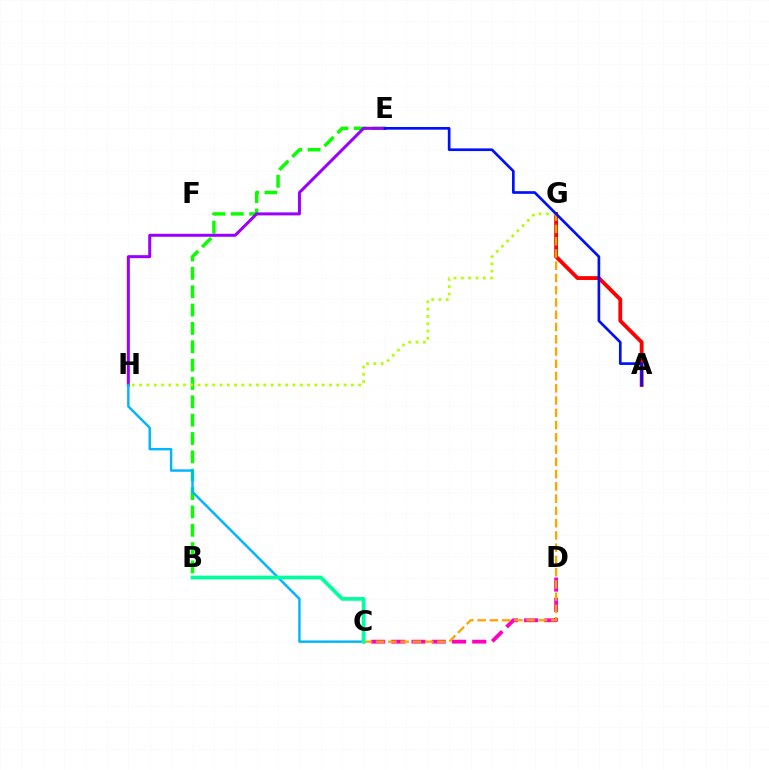{('A', 'G'): [{'color': '#ff0000', 'line_style': 'solid', 'thickness': 2.75}], ('C', 'D'): [{'color': '#ff00bd', 'line_style': 'dashed', 'thickness': 2.75}], ('B', 'E'): [{'color': '#08ff00', 'line_style': 'dashed', 'thickness': 2.49}], ('C', 'G'): [{'color': '#ffa500', 'line_style': 'dashed', 'thickness': 1.67}], ('E', 'H'): [{'color': '#9b00ff', 'line_style': 'solid', 'thickness': 2.17}], ('C', 'H'): [{'color': '#00b5ff', 'line_style': 'solid', 'thickness': 1.75}], ('G', 'H'): [{'color': '#b3ff00', 'line_style': 'dotted', 'thickness': 1.98}], ('A', 'E'): [{'color': '#0010ff', 'line_style': 'solid', 'thickness': 1.93}], ('B', 'C'): [{'color': '#00ff9d', 'line_style': 'solid', 'thickness': 2.68}]}